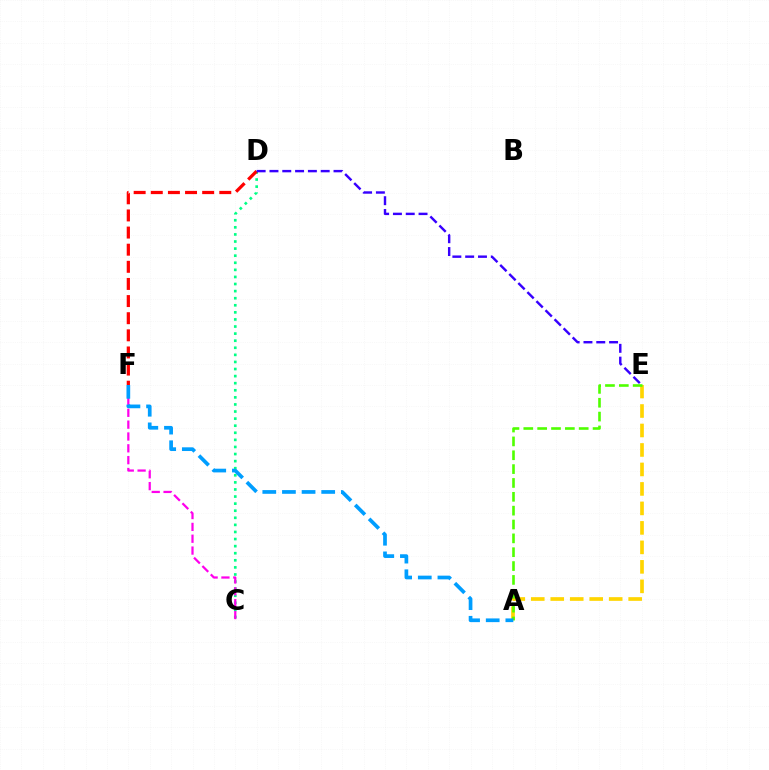{('C', 'D'): [{'color': '#00ff86', 'line_style': 'dotted', 'thickness': 1.92}], ('C', 'F'): [{'color': '#ff00ed', 'line_style': 'dashed', 'thickness': 1.61}], ('D', 'F'): [{'color': '#ff0000', 'line_style': 'dashed', 'thickness': 2.33}], ('A', 'E'): [{'color': '#ffd500', 'line_style': 'dashed', 'thickness': 2.65}, {'color': '#4fff00', 'line_style': 'dashed', 'thickness': 1.88}], ('D', 'E'): [{'color': '#3700ff', 'line_style': 'dashed', 'thickness': 1.74}], ('A', 'F'): [{'color': '#009eff', 'line_style': 'dashed', 'thickness': 2.67}]}